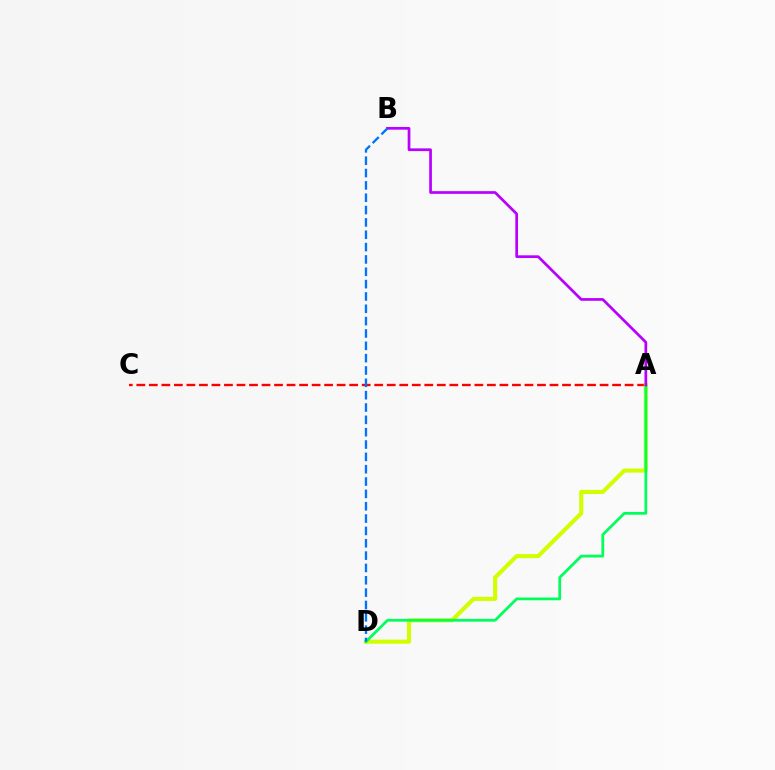{('A', 'C'): [{'color': '#ff0000', 'line_style': 'dashed', 'thickness': 1.7}], ('A', 'D'): [{'color': '#d1ff00', 'line_style': 'solid', 'thickness': 2.95}, {'color': '#00ff5c', 'line_style': 'solid', 'thickness': 1.98}], ('A', 'B'): [{'color': '#b900ff', 'line_style': 'solid', 'thickness': 1.95}], ('B', 'D'): [{'color': '#0074ff', 'line_style': 'dashed', 'thickness': 1.68}]}